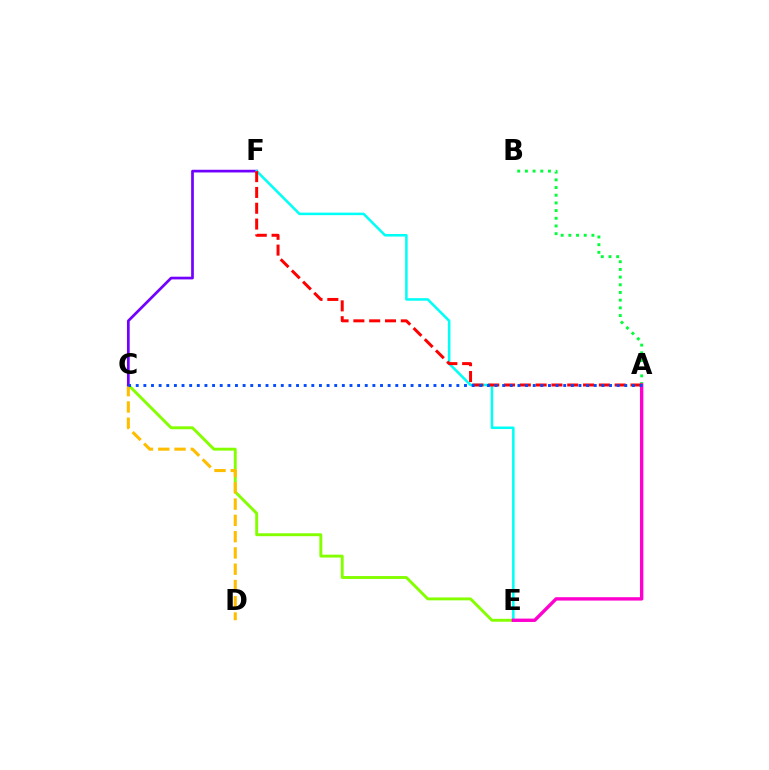{('C', 'E'): [{'color': '#84ff00', 'line_style': 'solid', 'thickness': 2.09}], ('C', 'D'): [{'color': '#ffbd00', 'line_style': 'dashed', 'thickness': 2.21}], ('C', 'F'): [{'color': '#7200ff', 'line_style': 'solid', 'thickness': 1.95}], ('E', 'F'): [{'color': '#00fff6', 'line_style': 'solid', 'thickness': 1.83}], ('A', 'B'): [{'color': '#00ff39', 'line_style': 'dotted', 'thickness': 2.09}], ('A', 'E'): [{'color': '#ff00cf', 'line_style': 'solid', 'thickness': 2.43}], ('A', 'F'): [{'color': '#ff0000', 'line_style': 'dashed', 'thickness': 2.15}], ('A', 'C'): [{'color': '#004bff', 'line_style': 'dotted', 'thickness': 2.07}]}